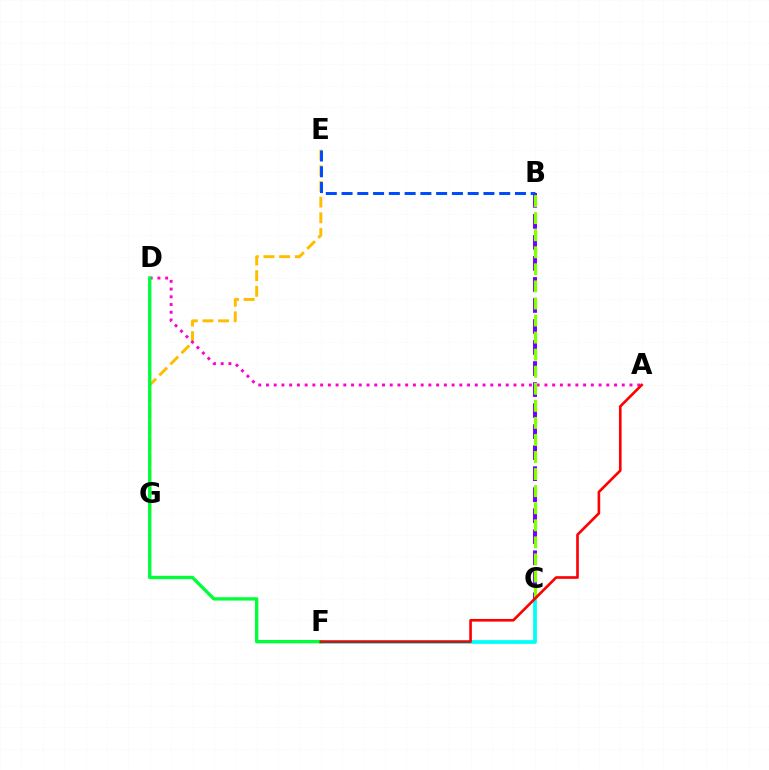{('E', 'G'): [{'color': '#ffbd00', 'line_style': 'dashed', 'thickness': 2.13}], ('A', 'D'): [{'color': '#ff00cf', 'line_style': 'dotted', 'thickness': 2.1}], ('C', 'F'): [{'color': '#00fff6', 'line_style': 'solid', 'thickness': 2.7}], ('B', 'C'): [{'color': '#7200ff', 'line_style': 'dashed', 'thickness': 2.86}, {'color': '#84ff00', 'line_style': 'dashed', 'thickness': 2.32}], ('B', 'E'): [{'color': '#004bff', 'line_style': 'dashed', 'thickness': 2.14}], ('D', 'F'): [{'color': '#00ff39', 'line_style': 'solid', 'thickness': 2.41}], ('A', 'F'): [{'color': '#ff0000', 'line_style': 'solid', 'thickness': 1.9}]}